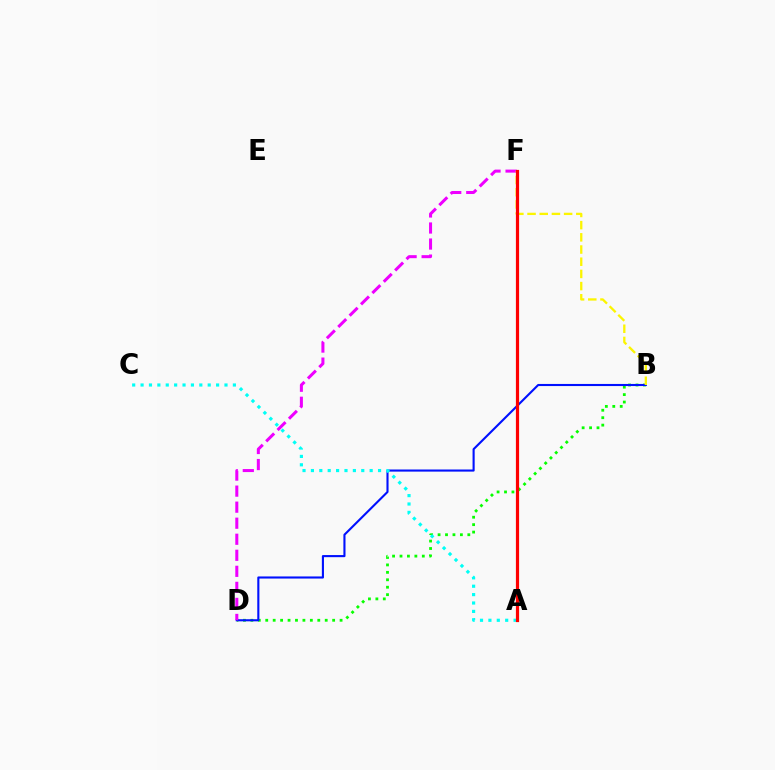{('B', 'D'): [{'color': '#08ff00', 'line_style': 'dotted', 'thickness': 2.02}, {'color': '#0010ff', 'line_style': 'solid', 'thickness': 1.52}], ('D', 'F'): [{'color': '#ee00ff', 'line_style': 'dashed', 'thickness': 2.18}], ('A', 'C'): [{'color': '#00fff6', 'line_style': 'dotted', 'thickness': 2.28}], ('B', 'F'): [{'color': '#fcf500', 'line_style': 'dashed', 'thickness': 1.66}], ('A', 'F'): [{'color': '#ff0000', 'line_style': 'solid', 'thickness': 2.3}]}